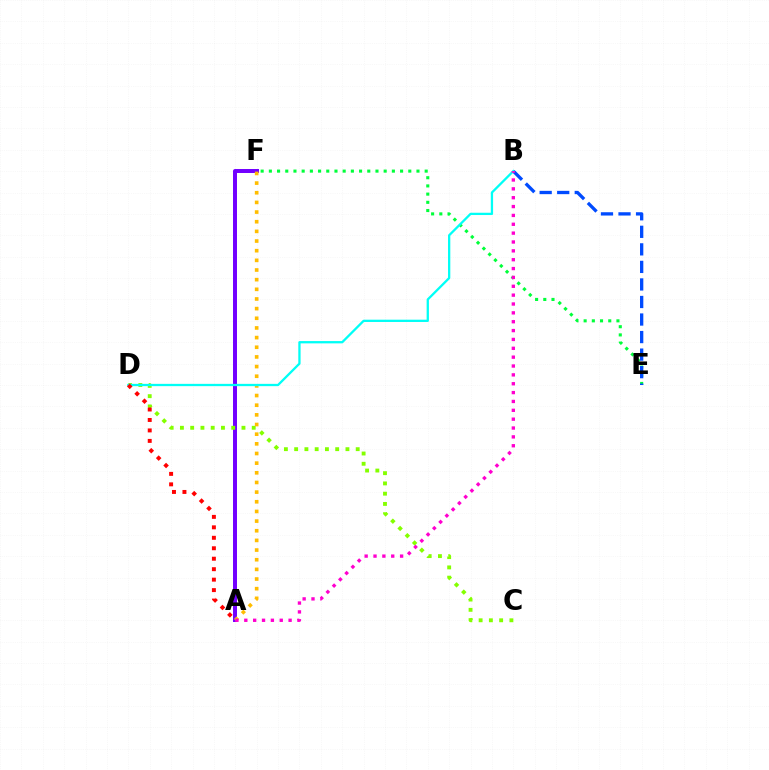{('E', 'F'): [{'color': '#00ff39', 'line_style': 'dotted', 'thickness': 2.23}], ('B', 'E'): [{'color': '#004bff', 'line_style': 'dashed', 'thickness': 2.38}], ('A', 'F'): [{'color': '#7200ff', 'line_style': 'solid', 'thickness': 2.86}, {'color': '#ffbd00', 'line_style': 'dotted', 'thickness': 2.62}], ('C', 'D'): [{'color': '#84ff00', 'line_style': 'dotted', 'thickness': 2.79}], ('B', 'D'): [{'color': '#00fff6', 'line_style': 'solid', 'thickness': 1.65}], ('A', 'D'): [{'color': '#ff0000', 'line_style': 'dotted', 'thickness': 2.84}], ('A', 'B'): [{'color': '#ff00cf', 'line_style': 'dotted', 'thickness': 2.41}]}